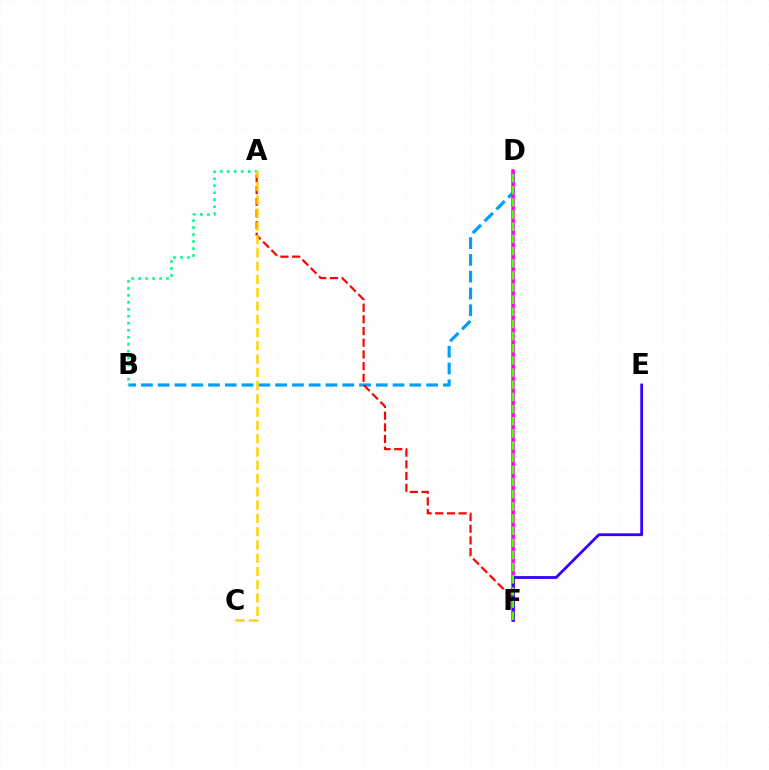{('B', 'D'): [{'color': '#009eff', 'line_style': 'dashed', 'thickness': 2.28}], ('D', 'F'): [{'color': '#ff00ed', 'line_style': 'solid', 'thickness': 2.54}, {'color': '#4fff00', 'line_style': 'dashed', 'thickness': 1.65}], ('A', 'F'): [{'color': '#ff0000', 'line_style': 'dashed', 'thickness': 1.59}], ('A', 'B'): [{'color': '#00ff86', 'line_style': 'dotted', 'thickness': 1.9}], ('E', 'F'): [{'color': '#3700ff', 'line_style': 'solid', 'thickness': 2.01}], ('A', 'C'): [{'color': '#ffd500', 'line_style': 'dashed', 'thickness': 1.8}]}